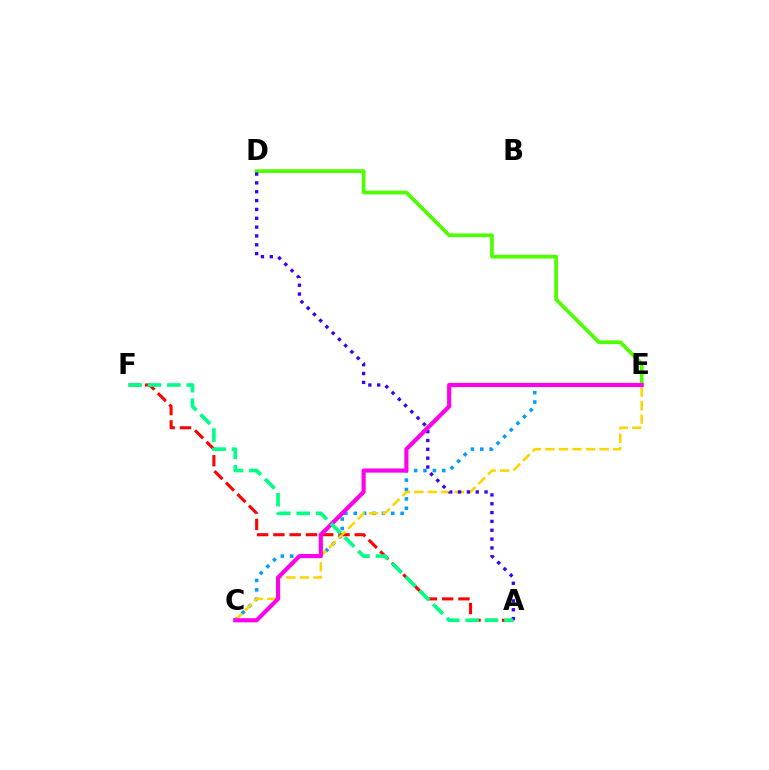{('D', 'E'): [{'color': '#4fff00', 'line_style': 'solid', 'thickness': 2.69}], ('A', 'F'): [{'color': '#ff0000', 'line_style': 'dashed', 'thickness': 2.21}, {'color': '#00ff86', 'line_style': 'dashed', 'thickness': 2.63}], ('C', 'E'): [{'color': '#009eff', 'line_style': 'dotted', 'thickness': 2.55}, {'color': '#ffd500', 'line_style': 'dashed', 'thickness': 1.84}, {'color': '#ff00ed', 'line_style': 'solid', 'thickness': 2.98}], ('A', 'D'): [{'color': '#3700ff', 'line_style': 'dotted', 'thickness': 2.4}]}